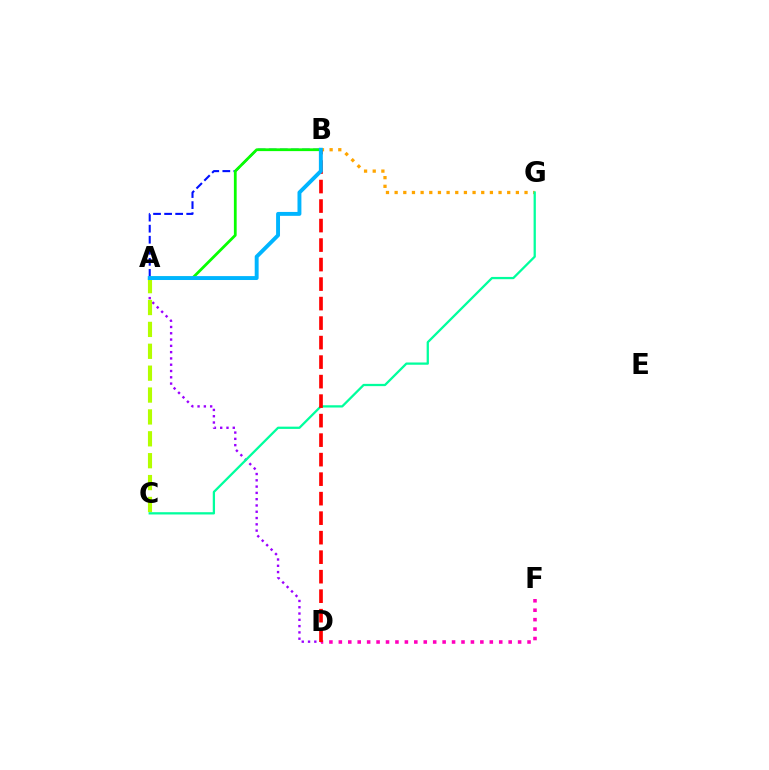{('A', 'B'): [{'color': '#0010ff', 'line_style': 'dashed', 'thickness': 1.5}, {'color': '#08ff00', 'line_style': 'solid', 'thickness': 2.0}, {'color': '#00b5ff', 'line_style': 'solid', 'thickness': 2.82}], ('A', 'D'): [{'color': '#9b00ff', 'line_style': 'dotted', 'thickness': 1.71}], ('D', 'F'): [{'color': '#ff00bd', 'line_style': 'dotted', 'thickness': 2.56}], ('B', 'G'): [{'color': '#ffa500', 'line_style': 'dotted', 'thickness': 2.35}], ('A', 'C'): [{'color': '#b3ff00', 'line_style': 'dashed', 'thickness': 2.97}], ('C', 'G'): [{'color': '#00ff9d', 'line_style': 'solid', 'thickness': 1.63}], ('B', 'D'): [{'color': '#ff0000', 'line_style': 'dashed', 'thickness': 2.65}]}